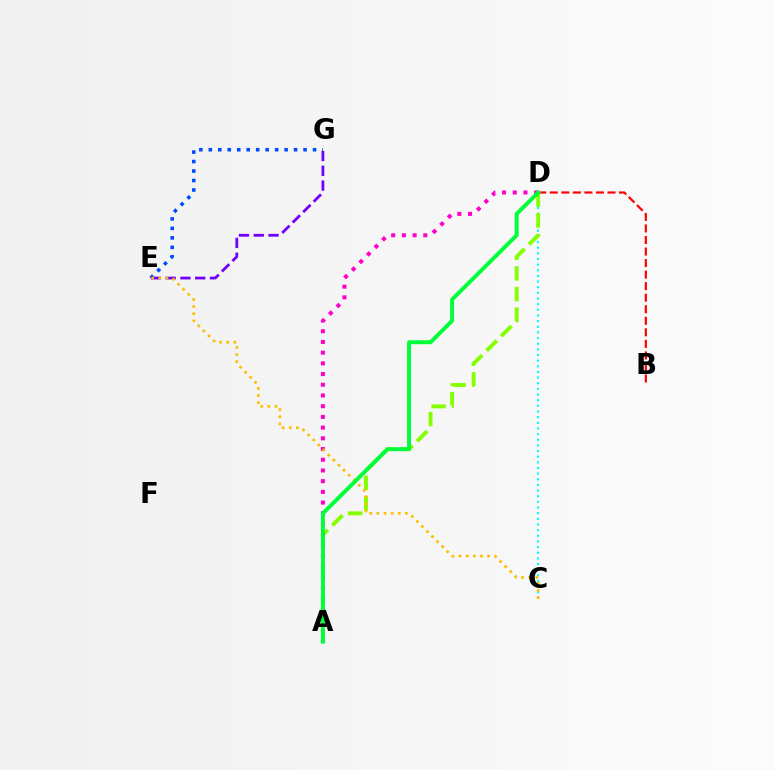{('C', 'D'): [{'color': '#00fff6', 'line_style': 'dotted', 'thickness': 1.53}], ('E', 'G'): [{'color': '#004bff', 'line_style': 'dotted', 'thickness': 2.57}, {'color': '#7200ff', 'line_style': 'dashed', 'thickness': 2.01}], ('A', 'D'): [{'color': '#84ff00', 'line_style': 'dashed', 'thickness': 2.81}, {'color': '#ff00cf', 'line_style': 'dotted', 'thickness': 2.91}, {'color': '#00ff39', 'line_style': 'solid', 'thickness': 2.83}], ('B', 'D'): [{'color': '#ff0000', 'line_style': 'dashed', 'thickness': 1.57}], ('C', 'E'): [{'color': '#ffbd00', 'line_style': 'dotted', 'thickness': 1.94}]}